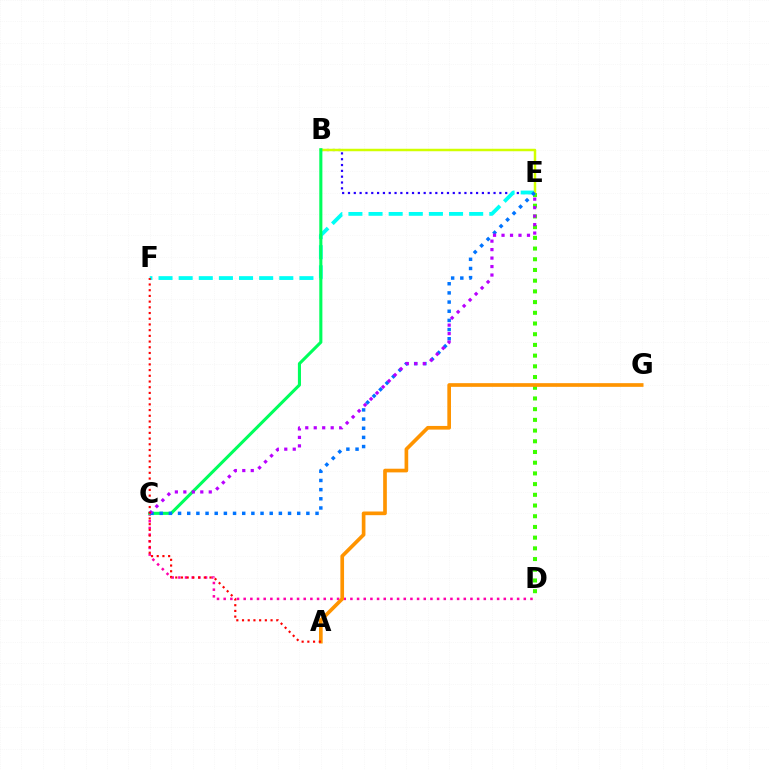{('B', 'E'): [{'color': '#2500ff', 'line_style': 'dotted', 'thickness': 1.58}, {'color': '#d1ff00', 'line_style': 'solid', 'thickness': 1.79}], ('E', 'F'): [{'color': '#00fff6', 'line_style': 'dashed', 'thickness': 2.73}], ('D', 'E'): [{'color': '#3dff00', 'line_style': 'dotted', 'thickness': 2.91}], ('C', 'D'): [{'color': '#ff00ac', 'line_style': 'dotted', 'thickness': 1.81}], ('B', 'C'): [{'color': '#00ff5c', 'line_style': 'solid', 'thickness': 2.22}], ('C', 'E'): [{'color': '#0074ff', 'line_style': 'dotted', 'thickness': 2.49}, {'color': '#b900ff', 'line_style': 'dotted', 'thickness': 2.3}], ('A', 'G'): [{'color': '#ff9400', 'line_style': 'solid', 'thickness': 2.64}], ('A', 'F'): [{'color': '#ff0000', 'line_style': 'dotted', 'thickness': 1.55}]}